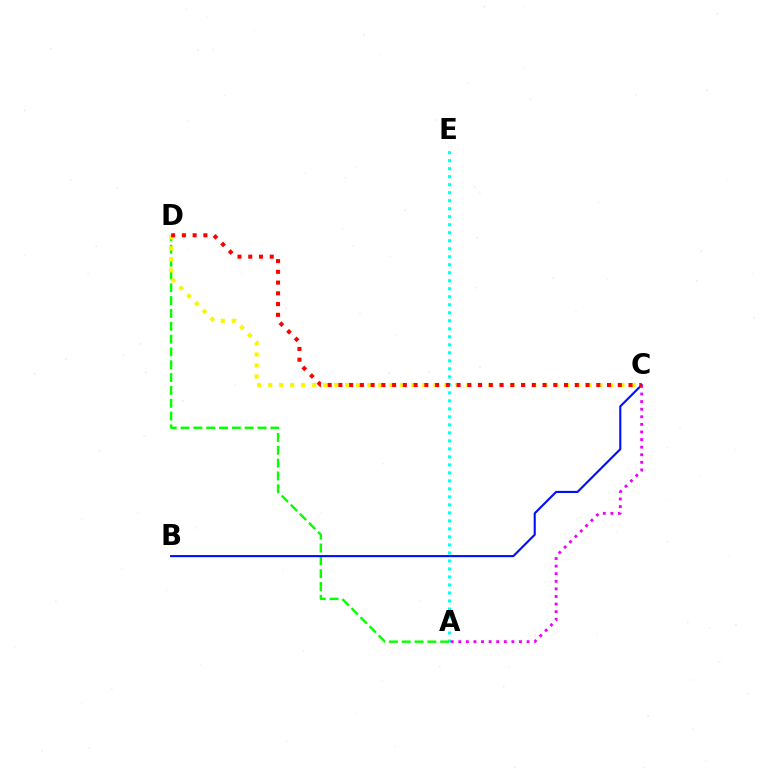{('A', 'E'): [{'color': '#00fff6', 'line_style': 'dotted', 'thickness': 2.17}], ('A', 'D'): [{'color': '#08ff00', 'line_style': 'dashed', 'thickness': 1.74}], ('B', 'C'): [{'color': '#0010ff', 'line_style': 'solid', 'thickness': 1.53}], ('C', 'D'): [{'color': '#fcf500', 'line_style': 'dotted', 'thickness': 2.99}, {'color': '#ff0000', 'line_style': 'dotted', 'thickness': 2.92}], ('A', 'C'): [{'color': '#ee00ff', 'line_style': 'dotted', 'thickness': 2.06}]}